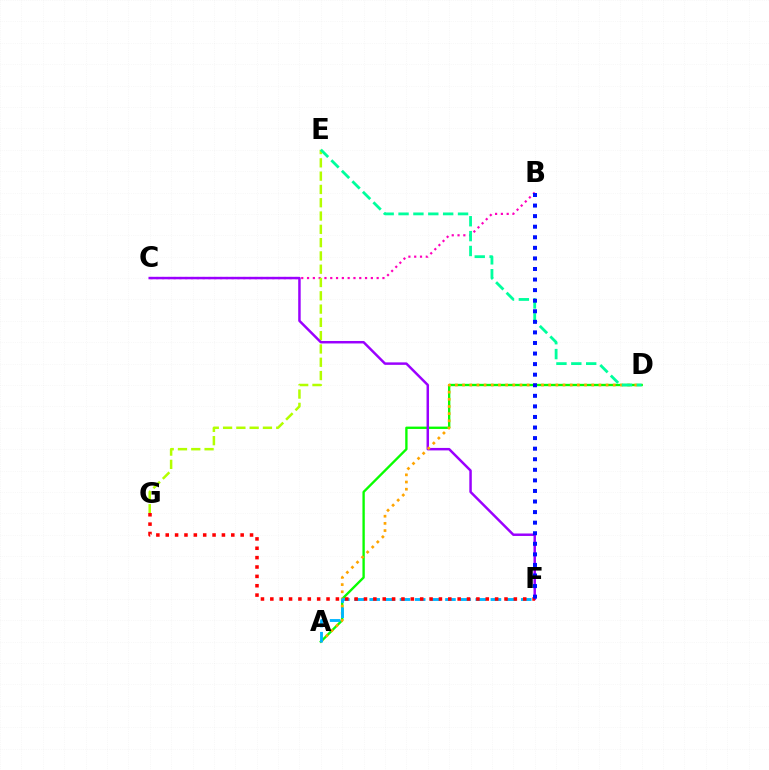{('B', 'C'): [{'color': '#ff00bd', 'line_style': 'dotted', 'thickness': 1.58}], ('A', 'D'): [{'color': '#08ff00', 'line_style': 'solid', 'thickness': 1.69}, {'color': '#ffa500', 'line_style': 'dotted', 'thickness': 1.95}], ('E', 'G'): [{'color': '#b3ff00', 'line_style': 'dashed', 'thickness': 1.81}], ('C', 'F'): [{'color': '#9b00ff', 'line_style': 'solid', 'thickness': 1.78}], ('D', 'E'): [{'color': '#00ff9d', 'line_style': 'dashed', 'thickness': 2.02}], ('A', 'F'): [{'color': '#00b5ff', 'line_style': 'dashed', 'thickness': 2.06}], ('F', 'G'): [{'color': '#ff0000', 'line_style': 'dotted', 'thickness': 2.54}], ('B', 'F'): [{'color': '#0010ff', 'line_style': 'dotted', 'thickness': 2.87}]}